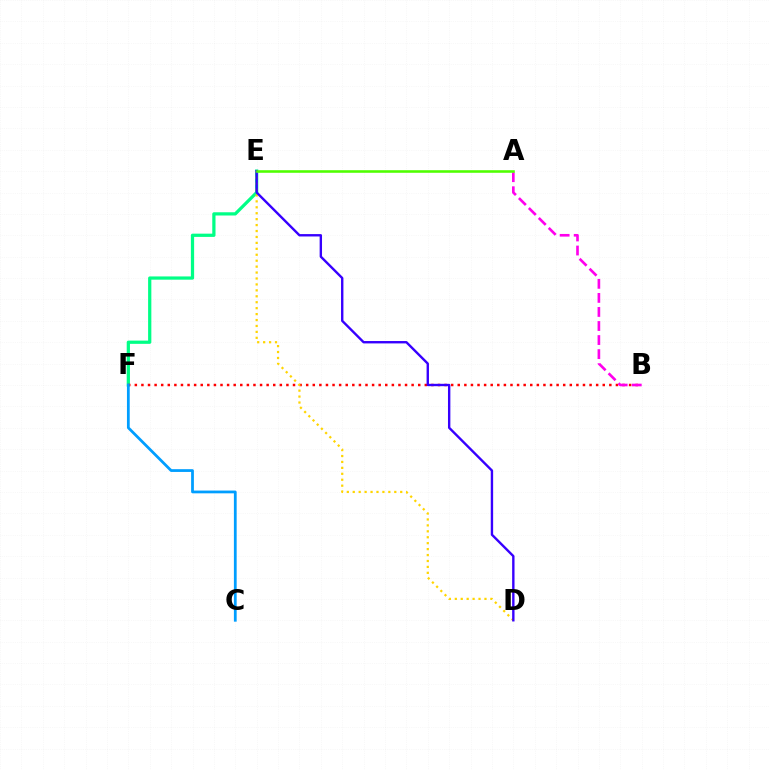{('E', 'F'): [{'color': '#00ff86', 'line_style': 'solid', 'thickness': 2.33}], ('B', 'F'): [{'color': '#ff0000', 'line_style': 'dotted', 'thickness': 1.79}], ('C', 'F'): [{'color': '#009eff', 'line_style': 'solid', 'thickness': 1.99}], ('A', 'B'): [{'color': '#ff00ed', 'line_style': 'dashed', 'thickness': 1.91}], ('D', 'E'): [{'color': '#ffd500', 'line_style': 'dotted', 'thickness': 1.61}, {'color': '#3700ff', 'line_style': 'solid', 'thickness': 1.72}], ('A', 'E'): [{'color': '#4fff00', 'line_style': 'solid', 'thickness': 1.85}]}